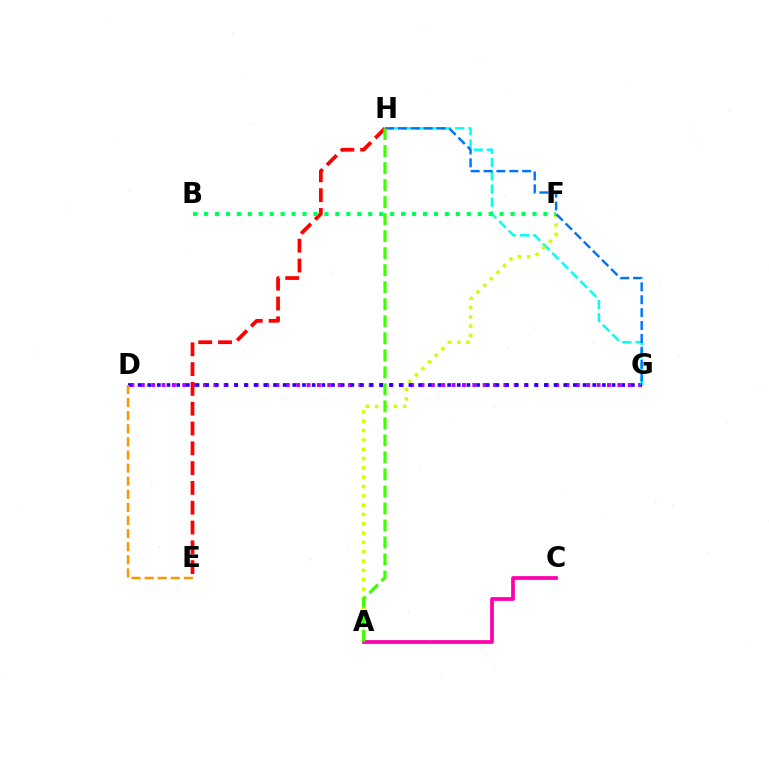{('D', 'G'): [{'color': '#b900ff', 'line_style': 'dotted', 'thickness': 2.81}, {'color': '#2500ff', 'line_style': 'dotted', 'thickness': 2.63}], ('G', 'H'): [{'color': '#00fff6', 'line_style': 'dashed', 'thickness': 1.8}, {'color': '#0074ff', 'line_style': 'dashed', 'thickness': 1.75}], ('A', 'F'): [{'color': '#d1ff00', 'line_style': 'dotted', 'thickness': 2.53}], ('A', 'C'): [{'color': '#ff00ac', 'line_style': 'solid', 'thickness': 2.69}], ('E', 'H'): [{'color': '#ff0000', 'line_style': 'dashed', 'thickness': 2.69}], ('D', 'E'): [{'color': '#ff9400', 'line_style': 'dashed', 'thickness': 1.78}], ('B', 'F'): [{'color': '#00ff5c', 'line_style': 'dotted', 'thickness': 2.97}], ('A', 'H'): [{'color': '#3dff00', 'line_style': 'dashed', 'thickness': 2.31}]}